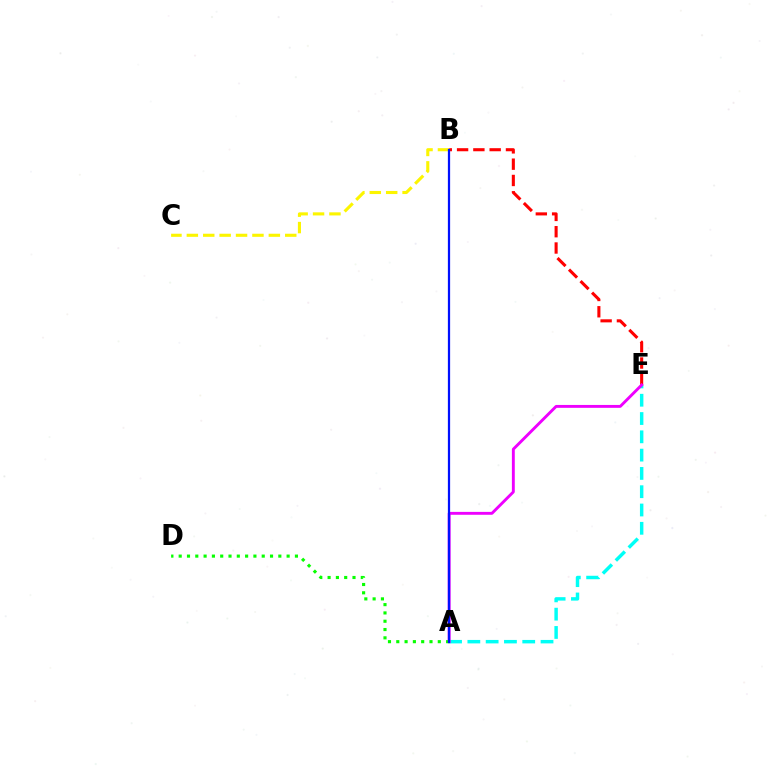{('A', 'E'): [{'color': '#00fff6', 'line_style': 'dashed', 'thickness': 2.49}, {'color': '#ee00ff', 'line_style': 'solid', 'thickness': 2.08}], ('B', 'E'): [{'color': '#ff0000', 'line_style': 'dashed', 'thickness': 2.21}], ('A', 'D'): [{'color': '#08ff00', 'line_style': 'dotted', 'thickness': 2.26}], ('B', 'C'): [{'color': '#fcf500', 'line_style': 'dashed', 'thickness': 2.23}], ('A', 'B'): [{'color': '#0010ff', 'line_style': 'solid', 'thickness': 1.61}]}